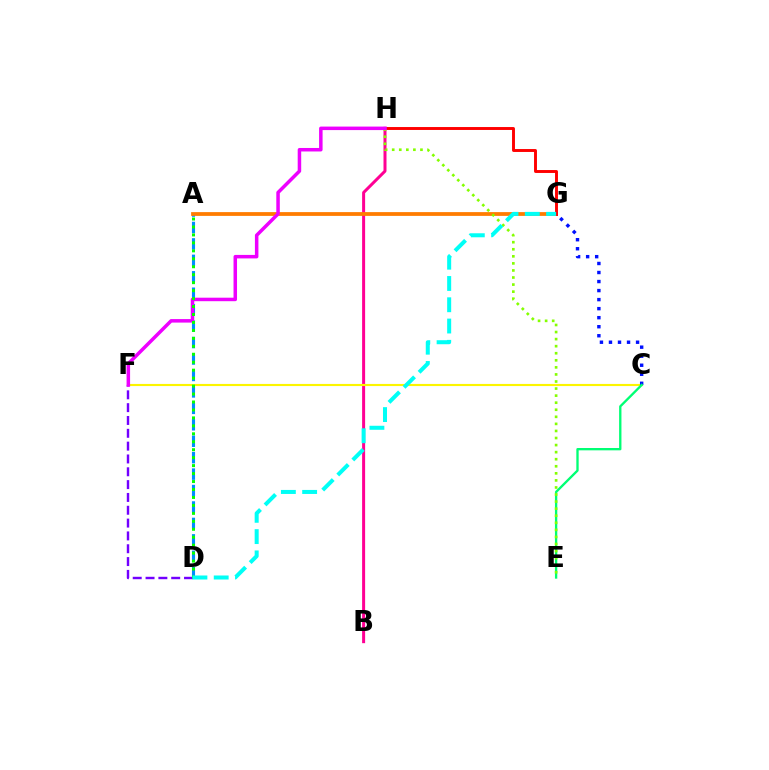{('B', 'H'): [{'color': '#ff0094', 'line_style': 'solid', 'thickness': 2.16}], ('C', 'F'): [{'color': '#fcf500', 'line_style': 'solid', 'thickness': 1.53}], ('A', 'D'): [{'color': '#008cff', 'line_style': 'dashed', 'thickness': 2.23}, {'color': '#08ff00', 'line_style': 'dotted', 'thickness': 2.16}], ('A', 'G'): [{'color': '#ff7c00', 'line_style': 'solid', 'thickness': 2.72}], ('D', 'F'): [{'color': '#7200ff', 'line_style': 'dashed', 'thickness': 1.74}], ('C', 'G'): [{'color': '#0010ff', 'line_style': 'dotted', 'thickness': 2.45}], ('G', 'H'): [{'color': '#ff0000', 'line_style': 'solid', 'thickness': 2.11}], ('C', 'E'): [{'color': '#00ff74', 'line_style': 'solid', 'thickness': 1.68}], ('E', 'H'): [{'color': '#84ff00', 'line_style': 'dotted', 'thickness': 1.92}], ('F', 'H'): [{'color': '#ee00ff', 'line_style': 'solid', 'thickness': 2.52}], ('D', 'G'): [{'color': '#00fff6', 'line_style': 'dashed', 'thickness': 2.89}]}